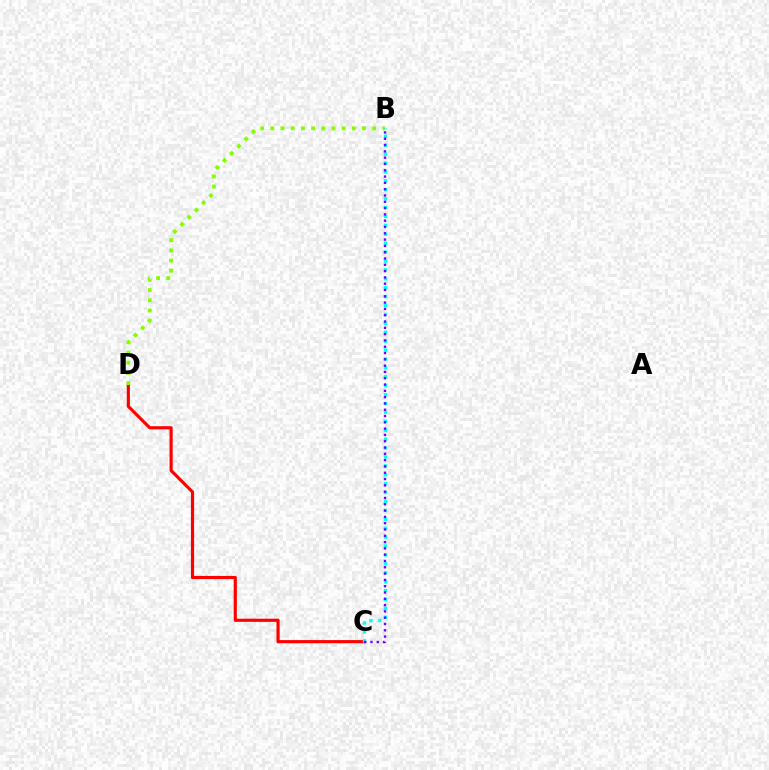{('C', 'D'): [{'color': '#ff0000', 'line_style': 'solid', 'thickness': 2.27}], ('B', 'D'): [{'color': '#84ff00', 'line_style': 'dotted', 'thickness': 2.77}], ('B', 'C'): [{'color': '#00fff6', 'line_style': 'dotted', 'thickness': 2.42}, {'color': '#7200ff', 'line_style': 'dotted', 'thickness': 1.71}]}